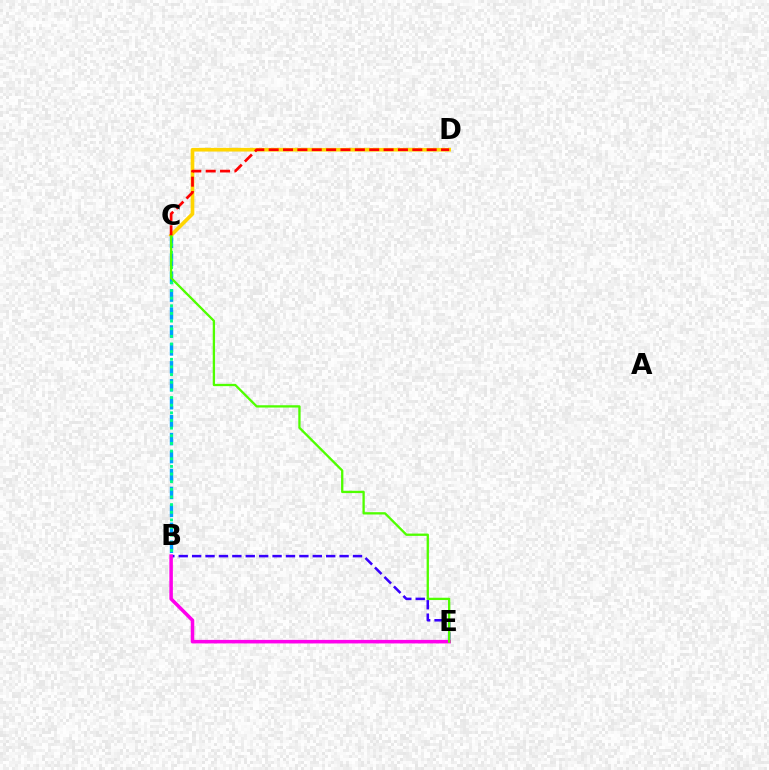{('B', 'E'): [{'color': '#3700ff', 'line_style': 'dashed', 'thickness': 1.82}, {'color': '#ff00ed', 'line_style': 'solid', 'thickness': 2.54}], ('B', 'C'): [{'color': '#009eff', 'line_style': 'dashed', 'thickness': 2.44}, {'color': '#00ff86', 'line_style': 'dotted', 'thickness': 2.08}], ('C', 'D'): [{'color': '#ffd500', 'line_style': 'solid', 'thickness': 2.63}, {'color': '#ff0000', 'line_style': 'dashed', 'thickness': 1.95}], ('C', 'E'): [{'color': '#4fff00', 'line_style': 'solid', 'thickness': 1.66}]}